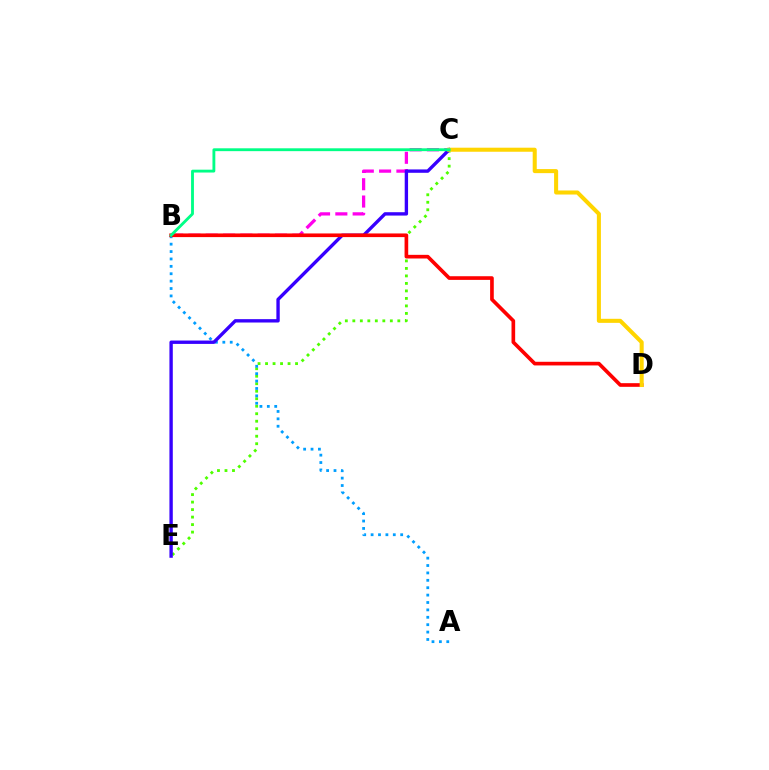{('C', 'E'): [{'color': '#4fff00', 'line_style': 'dotted', 'thickness': 2.04}, {'color': '#3700ff', 'line_style': 'solid', 'thickness': 2.42}], ('A', 'B'): [{'color': '#009eff', 'line_style': 'dotted', 'thickness': 2.01}], ('B', 'C'): [{'color': '#ff00ed', 'line_style': 'dashed', 'thickness': 2.35}, {'color': '#00ff86', 'line_style': 'solid', 'thickness': 2.05}], ('B', 'D'): [{'color': '#ff0000', 'line_style': 'solid', 'thickness': 2.63}], ('C', 'D'): [{'color': '#ffd500', 'line_style': 'solid', 'thickness': 2.92}]}